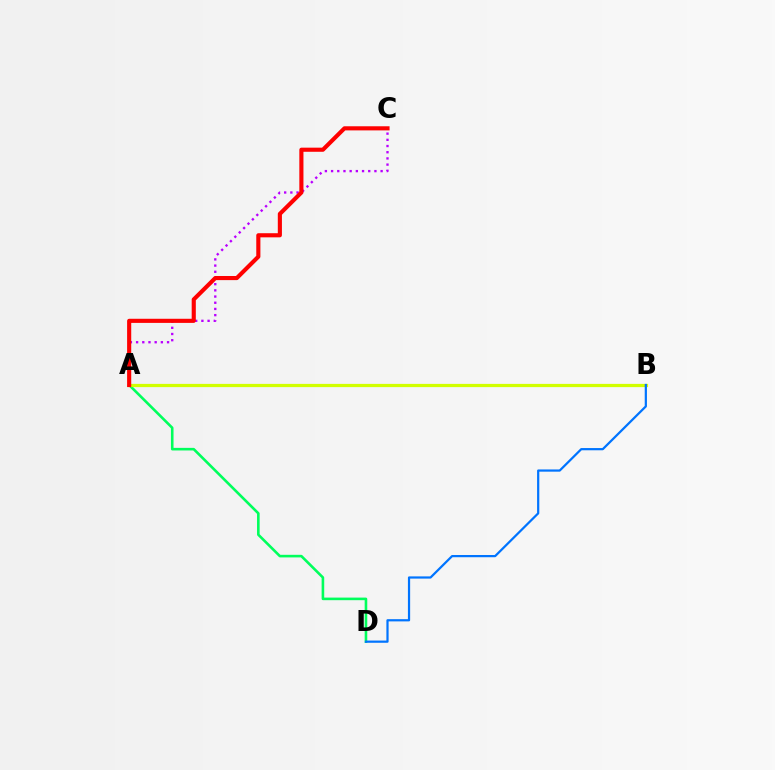{('A', 'C'): [{'color': '#b900ff', 'line_style': 'dotted', 'thickness': 1.68}, {'color': '#ff0000', 'line_style': 'solid', 'thickness': 2.97}], ('A', 'D'): [{'color': '#00ff5c', 'line_style': 'solid', 'thickness': 1.87}], ('A', 'B'): [{'color': '#d1ff00', 'line_style': 'solid', 'thickness': 2.33}], ('B', 'D'): [{'color': '#0074ff', 'line_style': 'solid', 'thickness': 1.6}]}